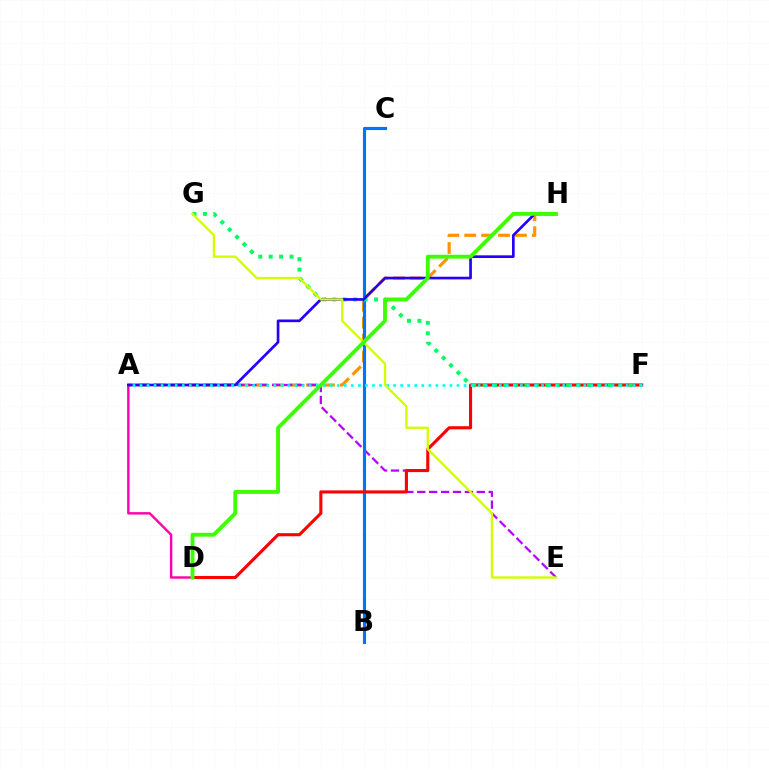{('A', 'H'): [{'color': '#ff9400', 'line_style': 'dashed', 'thickness': 2.3}, {'color': '#2500ff', 'line_style': 'solid', 'thickness': 1.93}], ('A', 'D'): [{'color': '#ff00ac', 'line_style': 'solid', 'thickness': 1.74}], ('A', 'E'): [{'color': '#b900ff', 'line_style': 'dashed', 'thickness': 1.62}], ('B', 'C'): [{'color': '#0074ff', 'line_style': 'solid', 'thickness': 2.26}], ('D', 'F'): [{'color': '#ff0000', 'line_style': 'solid', 'thickness': 2.23}], ('F', 'G'): [{'color': '#00ff5c', 'line_style': 'dotted', 'thickness': 2.84}], ('A', 'F'): [{'color': '#00fff6', 'line_style': 'dotted', 'thickness': 1.91}], ('E', 'G'): [{'color': '#d1ff00', 'line_style': 'solid', 'thickness': 1.68}], ('D', 'H'): [{'color': '#3dff00', 'line_style': 'solid', 'thickness': 2.78}]}